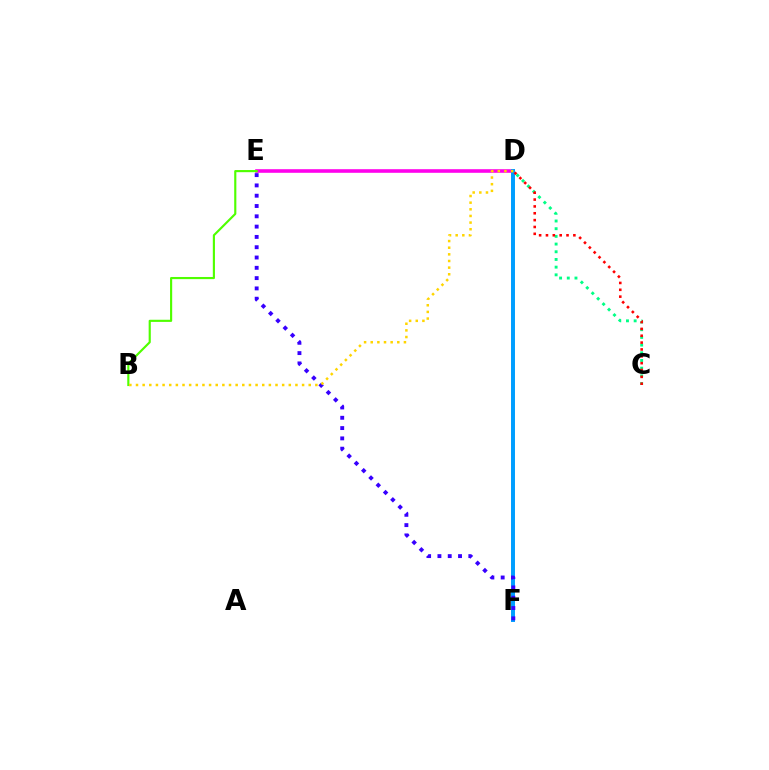{('C', 'D'): [{'color': '#00ff86', 'line_style': 'dotted', 'thickness': 2.09}, {'color': '#ff0000', 'line_style': 'dotted', 'thickness': 1.86}], ('D', 'E'): [{'color': '#ff00ed', 'line_style': 'solid', 'thickness': 2.59}], ('D', 'F'): [{'color': '#009eff', 'line_style': 'solid', 'thickness': 2.85}], ('B', 'E'): [{'color': '#4fff00', 'line_style': 'solid', 'thickness': 1.55}], ('E', 'F'): [{'color': '#3700ff', 'line_style': 'dotted', 'thickness': 2.8}], ('B', 'D'): [{'color': '#ffd500', 'line_style': 'dotted', 'thickness': 1.8}]}